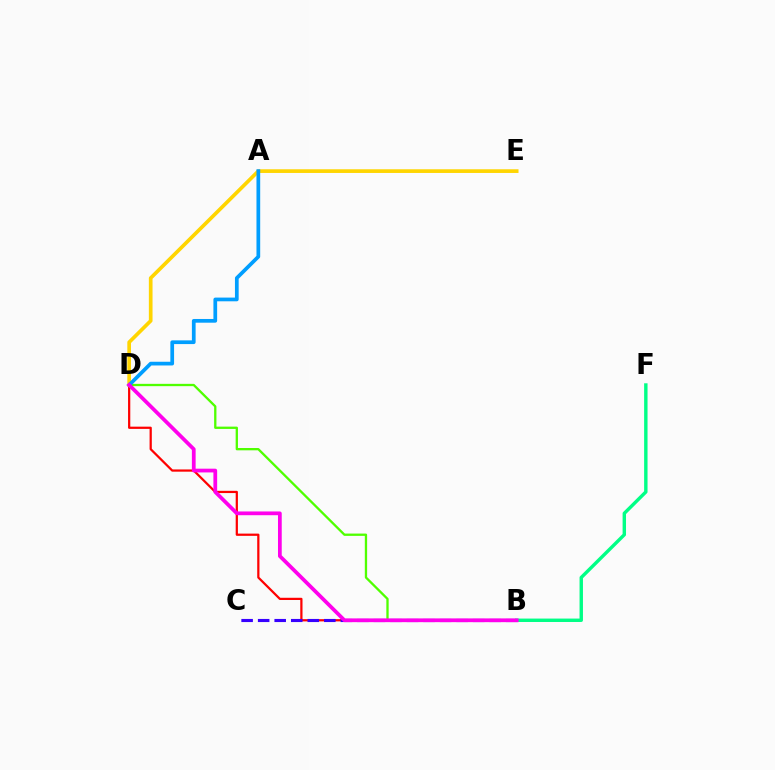{('B', 'D'): [{'color': '#ff0000', 'line_style': 'solid', 'thickness': 1.61}, {'color': '#4fff00', 'line_style': 'solid', 'thickness': 1.66}, {'color': '#ff00ed', 'line_style': 'solid', 'thickness': 2.7}], ('B', 'C'): [{'color': '#3700ff', 'line_style': 'dashed', 'thickness': 2.25}], ('B', 'F'): [{'color': '#00ff86', 'line_style': 'solid', 'thickness': 2.46}], ('D', 'E'): [{'color': '#ffd500', 'line_style': 'solid', 'thickness': 2.65}], ('A', 'D'): [{'color': '#009eff', 'line_style': 'solid', 'thickness': 2.68}]}